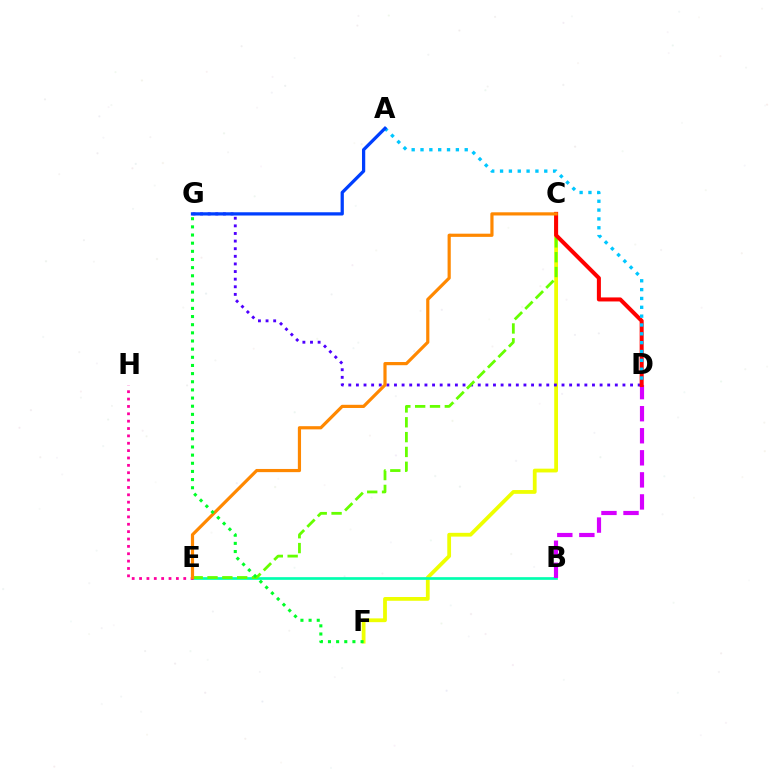{('C', 'F'): [{'color': '#eeff00', 'line_style': 'solid', 'thickness': 2.72}], ('D', 'G'): [{'color': '#4f00ff', 'line_style': 'dotted', 'thickness': 2.07}], ('B', 'E'): [{'color': '#00ffaf', 'line_style': 'solid', 'thickness': 1.94}], ('C', 'E'): [{'color': '#66ff00', 'line_style': 'dashed', 'thickness': 2.02}, {'color': '#ff8800', 'line_style': 'solid', 'thickness': 2.29}], ('B', 'D'): [{'color': '#d600ff', 'line_style': 'dashed', 'thickness': 3.0}], ('C', 'D'): [{'color': '#ff0000', 'line_style': 'solid', 'thickness': 2.9}], ('A', 'D'): [{'color': '#00c7ff', 'line_style': 'dotted', 'thickness': 2.4}], ('E', 'H'): [{'color': '#ff00a0', 'line_style': 'dotted', 'thickness': 2.0}], ('A', 'G'): [{'color': '#003fff', 'line_style': 'solid', 'thickness': 2.34}], ('F', 'G'): [{'color': '#00ff27', 'line_style': 'dotted', 'thickness': 2.21}]}